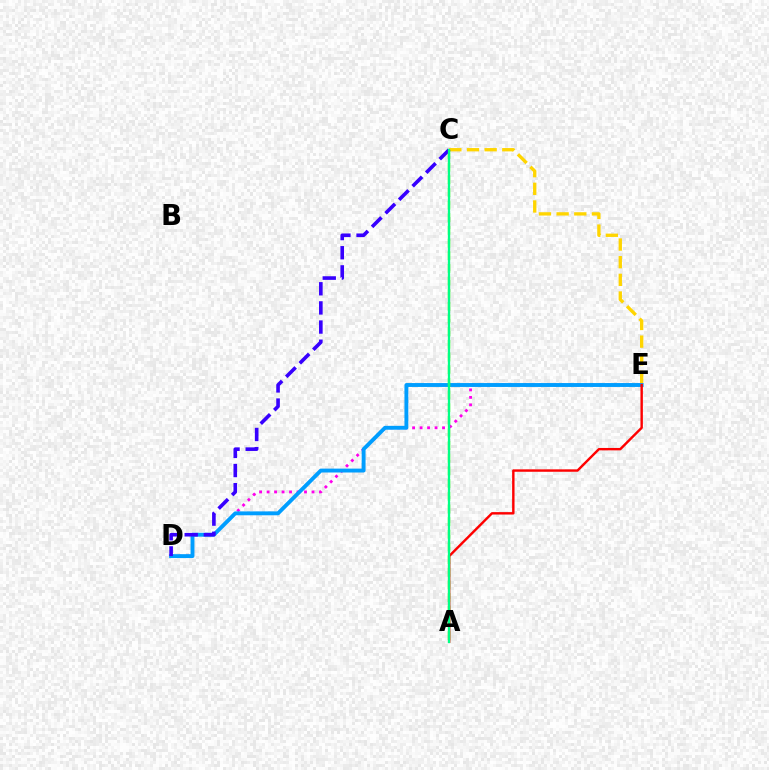{('D', 'E'): [{'color': '#ff00ed', 'line_style': 'dotted', 'thickness': 2.03}, {'color': '#009eff', 'line_style': 'solid', 'thickness': 2.8}], ('C', 'E'): [{'color': '#ffd500', 'line_style': 'dashed', 'thickness': 2.4}], ('A', 'C'): [{'color': '#4fff00', 'line_style': 'dashed', 'thickness': 1.72}, {'color': '#00ff86', 'line_style': 'solid', 'thickness': 1.64}], ('A', 'E'): [{'color': '#ff0000', 'line_style': 'solid', 'thickness': 1.74}], ('C', 'D'): [{'color': '#3700ff', 'line_style': 'dashed', 'thickness': 2.6}]}